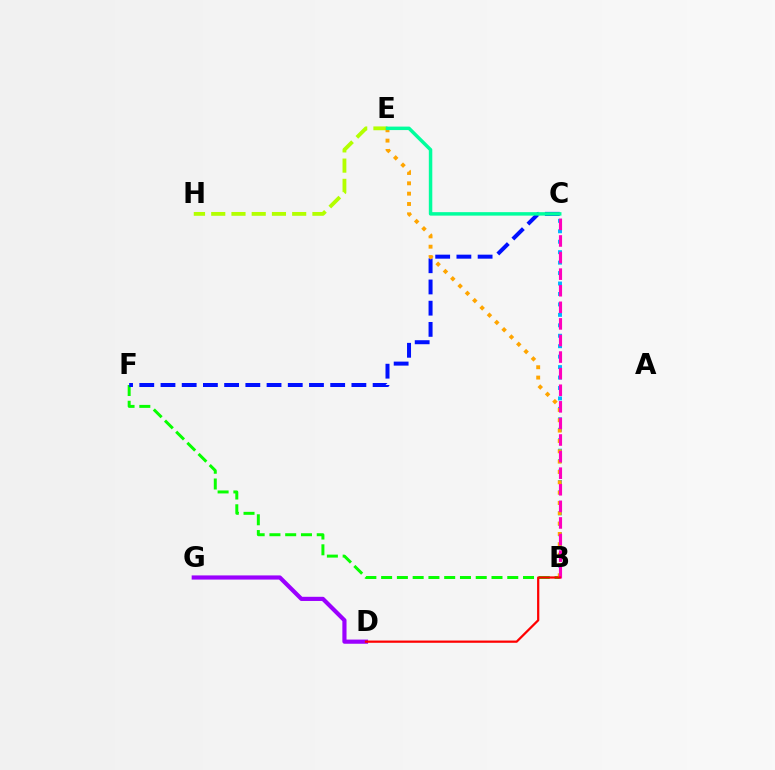{('B', 'F'): [{'color': '#08ff00', 'line_style': 'dashed', 'thickness': 2.14}], ('C', 'F'): [{'color': '#0010ff', 'line_style': 'dashed', 'thickness': 2.88}], ('E', 'H'): [{'color': '#b3ff00', 'line_style': 'dashed', 'thickness': 2.75}], ('B', 'C'): [{'color': '#00b5ff', 'line_style': 'dotted', 'thickness': 2.84}, {'color': '#ff00bd', 'line_style': 'dashed', 'thickness': 2.25}], ('D', 'G'): [{'color': '#9b00ff', 'line_style': 'solid', 'thickness': 3.0}], ('B', 'E'): [{'color': '#ffa500', 'line_style': 'dotted', 'thickness': 2.81}], ('C', 'E'): [{'color': '#00ff9d', 'line_style': 'solid', 'thickness': 2.5}], ('B', 'D'): [{'color': '#ff0000', 'line_style': 'solid', 'thickness': 1.61}]}